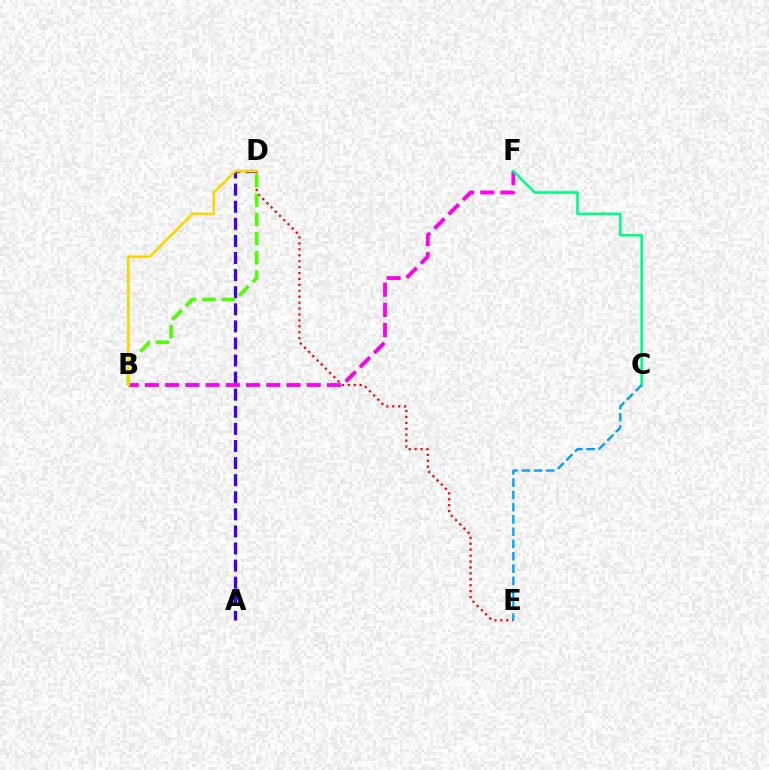{('A', 'D'): [{'color': '#3700ff', 'line_style': 'dashed', 'thickness': 2.32}], ('B', 'F'): [{'color': '#ff00ed', 'line_style': 'dashed', 'thickness': 2.75}], ('C', 'F'): [{'color': '#00ff86', 'line_style': 'solid', 'thickness': 1.89}], ('D', 'E'): [{'color': '#ff0000', 'line_style': 'dotted', 'thickness': 1.61}], ('B', 'D'): [{'color': '#4fff00', 'line_style': 'dashed', 'thickness': 2.61}, {'color': '#ffd500', 'line_style': 'solid', 'thickness': 1.88}], ('C', 'E'): [{'color': '#009eff', 'line_style': 'dashed', 'thickness': 1.67}]}